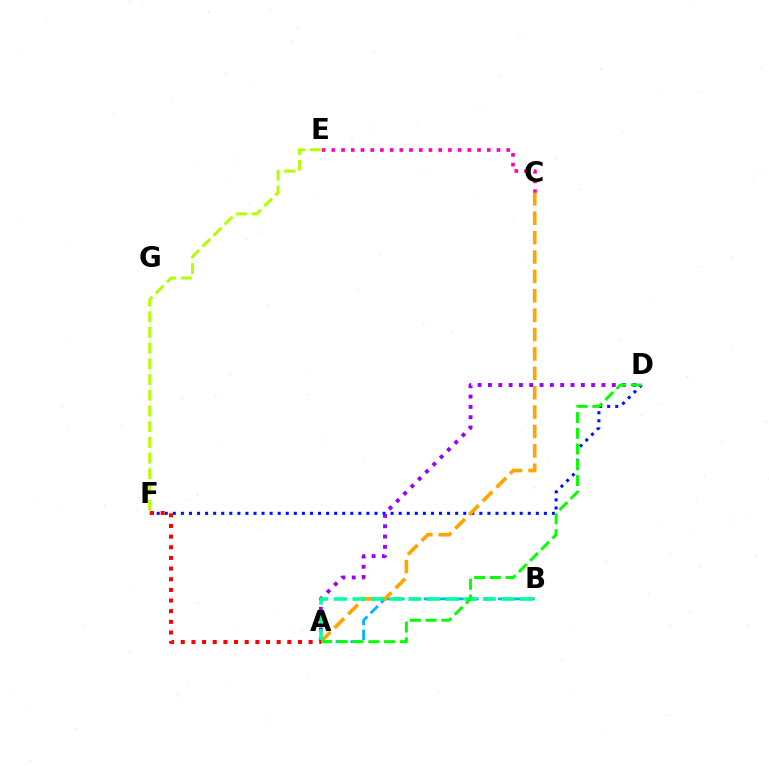{('C', 'E'): [{'color': '#ff00bd', 'line_style': 'dotted', 'thickness': 2.64}], ('D', 'F'): [{'color': '#0010ff', 'line_style': 'dotted', 'thickness': 2.19}], ('A', 'B'): [{'color': '#00b5ff', 'line_style': 'dashed', 'thickness': 2.01}, {'color': '#00ff9d', 'line_style': 'dashed', 'thickness': 2.53}], ('A', 'C'): [{'color': '#ffa500', 'line_style': 'dashed', 'thickness': 2.63}], ('A', 'D'): [{'color': '#9b00ff', 'line_style': 'dotted', 'thickness': 2.8}, {'color': '#08ff00', 'line_style': 'dashed', 'thickness': 2.14}], ('A', 'F'): [{'color': '#ff0000', 'line_style': 'dotted', 'thickness': 2.89}], ('E', 'F'): [{'color': '#b3ff00', 'line_style': 'dashed', 'thickness': 2.13}]}